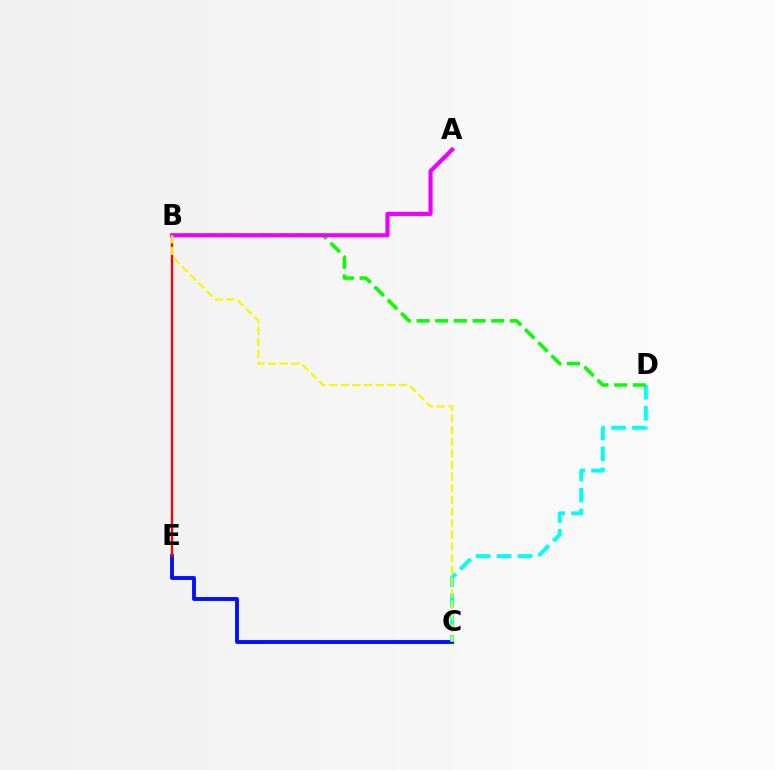{('C', 'E'): [{'color': '#0010ff', 'line_style': 'solid', 'thickness': 2.79}], ('B', 'E'): [{'color': '#ff0000', 'line_style': 'solid', 'thickness': 1.66}], ('C', 'D'): [{'color': '#00fff6', 'line_style': 'dashed', 'thickness': 2.84}], ('B', 'D'): [{'color': '#08ff00', 'line_style': 'dashed', 'thickness': 2.54}], ('A', 'B'): [{'color': '#ee00ff', 'line_style': 'solid', 'thickness': 2.99}], ('B', 'C'): [{'color': '#fcf500', 'line_style': 'dashed', 'thickness': 1.58}]}